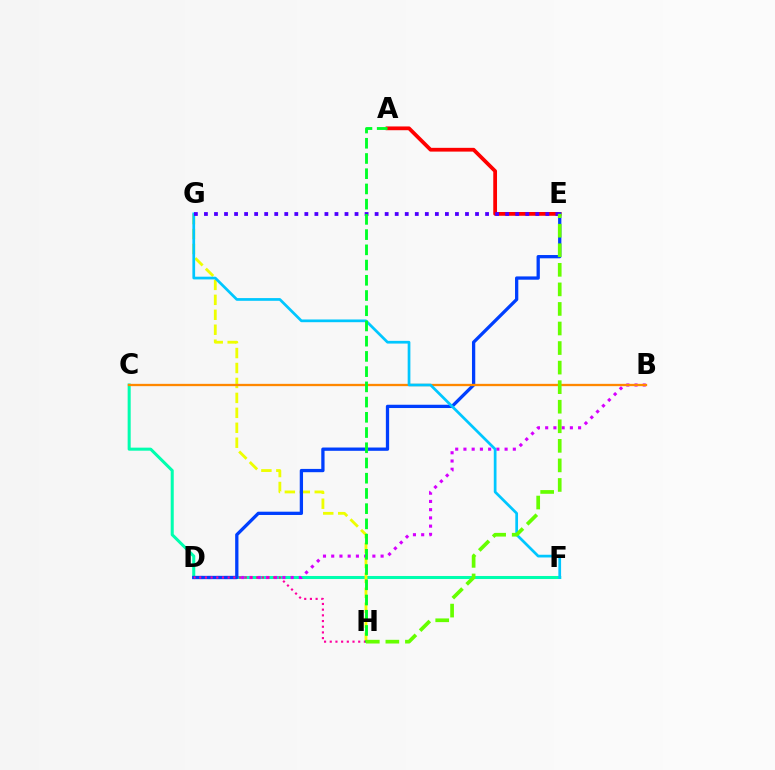{('A', 'E'): [{'color': '#ff0000', 'line_style': 'solid', 'thickness': 2.71}], ('C', 'F'): [{'color': '#00ffaf', 'line_style': 'solid', 'thickness': 2.19}], ('B', 'D'): [{'color': '#d600ff', 'line_style': 'dotted', 'thickness': 2.24}], ('G', 'H'): [{'color': '#eeff00', 'line_style': 'dashed', 'thickness': 2.03}], ('D', 'E'): [{'color': '#003fff', 'line_style': 'solid', 'thickness': 2.36}], ('B', 'C'): [{'color': '#ff8800', 'line_style': 'solid', 'thickness': 1.66}], ('D', 'H'): [{'color': '#ff00a0', 'line_style': 'dotted', 'thickness': 1.55}], ('F', 'G'): [{'color': '#00c7ff', 'line_style': 'solid', 'thickness': 1.96}], ('E', 'G'): [{'color': '#4f00ff', 'line_style': 'dotted', 'thickness': 2.73}], ('A', 'H'): [{'color': '#00ff27', 'line_style': 'dashed', 'thickness': 2.07}], ('E', 'H'): [{'color': '#66ff00', 'line_style': 'dashed', 'thickness': 2.66}]}